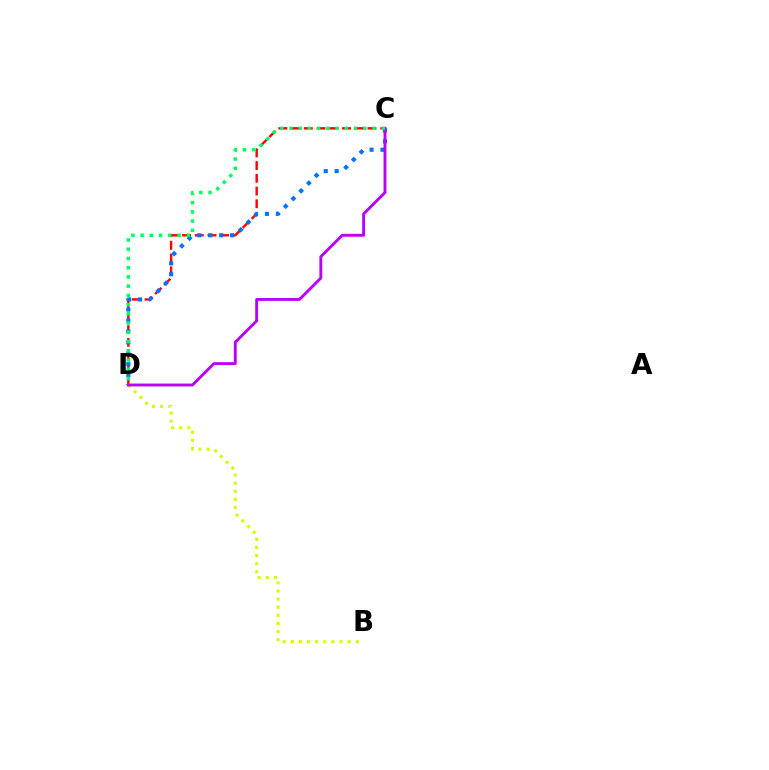{('C', 'D'): [{'color': '#ff0000', 'line_style': 'dashed', 'thickness': 1.73}, {'color': '#0074ff', 'line_style': 'dotted', 'thickness': 2.97}, {'color': '#b900ff', 'line_style': 'solid', 'thickness': 2.07}, {'color': '#00ff5c', 'line_style': 'dotted', 'thickness': 2.51}], ('B', 'D'): [{'color': '#d1ff00', 'line_style': 'dotted', 'thickness': 2.21}]}